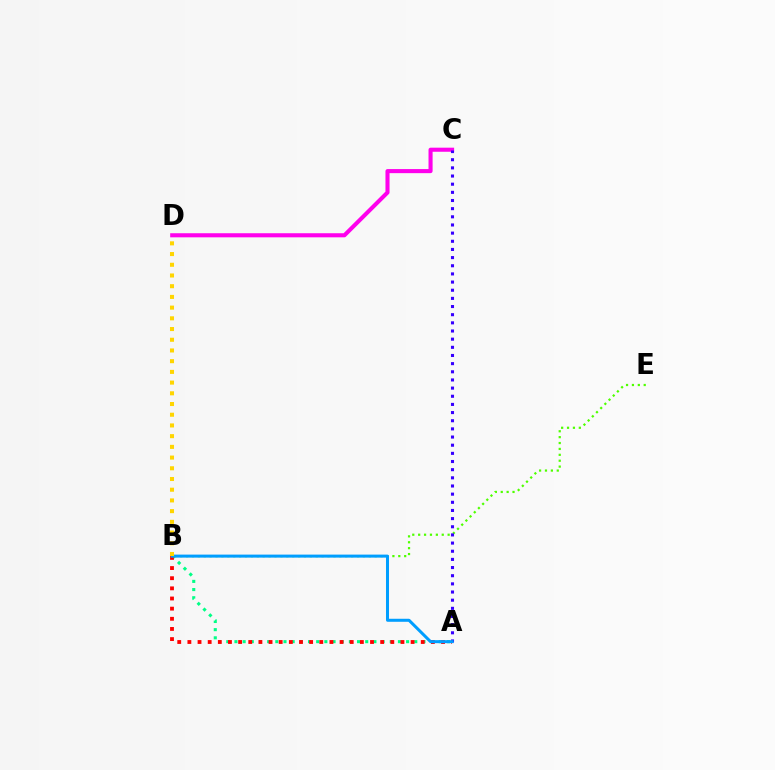{('A', 'B'): [{'color': '#00ff86', 'line_style': 'dotted', 'thickness': 2.22}, {'color': '#ff0000', 'line_style': 'dotted', 'thickness': 2.76}, {'color': '#009eff', 'line_style': 'solid', 'thickness': 2.17}], ('C', 'D'): [{'color': '#ff00ed', 'line_style': 'solid', 'thickness': 2.94}], ('B', 'E'): [{'color': '#4fff00', 'line_style': 'dotted', 'thickness': 1.6}], ('A', 'C'): [{'color': '#3700ff', 'line_style': 'dotted', 'thickness': 2.22}], ('B', 'D'): [{'color': '#ffd500', 'line_style': 'dotted', 'thickness': 2.91}]}